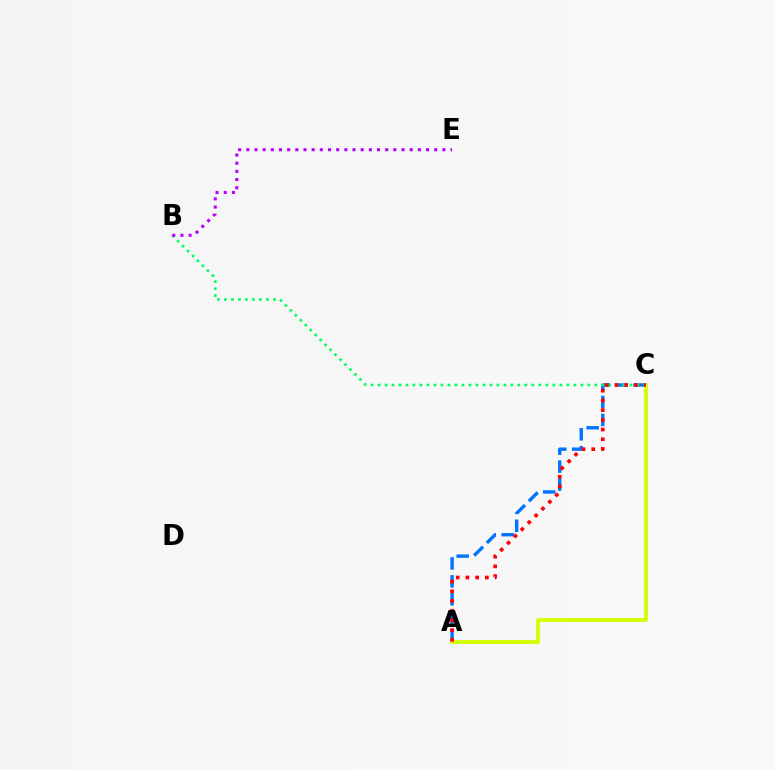{('A', 'C'): [{'color': '#0074ff', 'line_style': 'dashed', 'thickness': 2.44}, {'color': '#d1ff00', 'line_style': 'solid', 'thickness': 2.71}, {'color': '#ff0000', 'line_style': 'dotted', 'thickness': 2.64}], ('B', 'C'): [{'color': '#00ff5c', 'line_style': 'dotted', 'thickness': 1.9}], ('B', 'E'): [{'color': '#b900ff', 'line_style': 'dotted', 'thickness': 2.22}]}